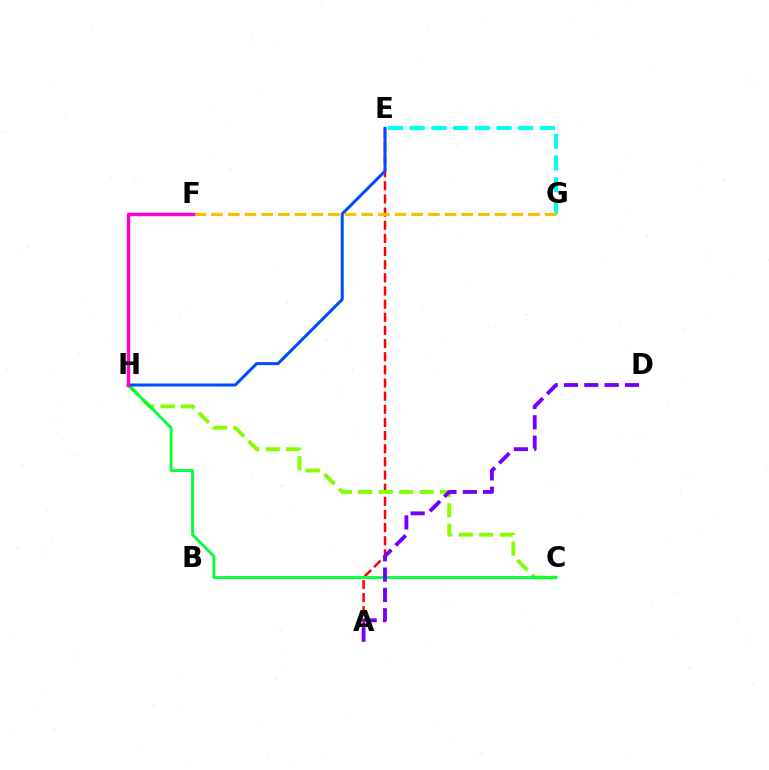{('A', 'E'): [{'color': '#ff0000', 'line_style': 'dashed', 'thickness': 1.79}], ('C', 'H'): [{'color': '#84ff00', 'line_style': 'dashed', 'thickness': 2.78}, {'color': '#00ff39', 'line_style': 'solid', 'thickness': 2.02}], ('E', 'H'): [{'color': '#004bff', 'line_style': 'solid', 'thickness': 2.17}], ('E', 'G'): [{'color': '#00fff6', 'line_style': 'dashed', 'thickness': 2.95}], ('A', 'D'): [{'color': '#7200ff', 'line_style': 'dashed', 'thickness': 2.76}], ('F', 'G'): [{'color': '#ffbd00', 'line_style': 'dashed', 'thickness': 2.27}], ('F', 'H'): [{'color': '#ff00cf', 'line_style': 'solid', 'thickness': 2.47}]}